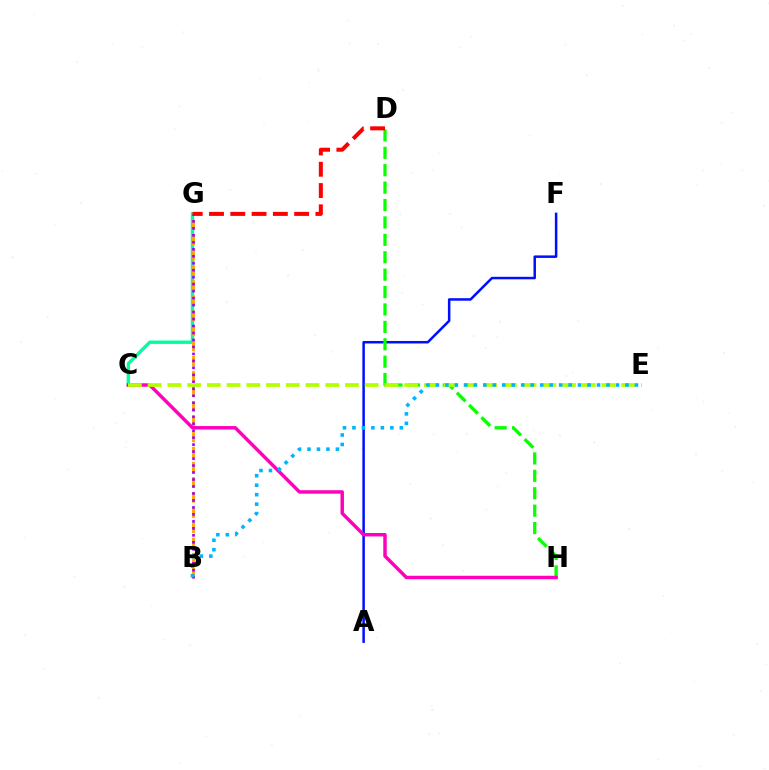{('C', 'G'): [{'color': '#00ff9d', 'line_style': 'solid', 'thickness': 2.44}], ('B', 'G'): [{'color': '#ffa500', 'line_style': 'dashed', 'thickness': 2.06}, {'color': '#9b00ff', 'line_style': 'dotted', 'thickness': 1.9}], ('A', 'F'): [{'color': '#0010ff', 'line_style': 'solid', 'thickness': 1.81}], ('D', 'H'): [{'color': '#08ff00', 'line_style': 'dashed', 'thickness': 2.36}], ('C', 'H'): [{'color': '#ff00bd', 'line_style': 'solid', 'thickness': 2.49}], ('D', 'G'): [{'color': '#ff0000', 'line_style': 'dashed', 'thickness': 2.89}], ('C', 'E'): [{'color': '#b3ff00', 'line_style': 'dashed', 'thickness': 2.68}], ('B', 'E'): [{'color': '#00b5ff', 'line_style': 'dotted', 'thickness': 2.57}]}